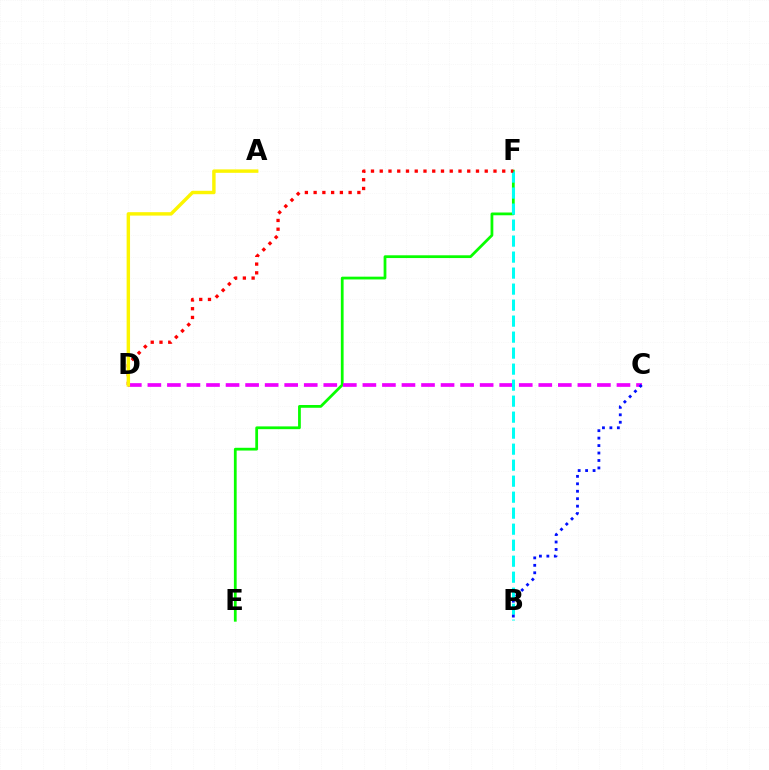{('E', 'F'): [{'color': '#08ff00', 'line_style': 'solid', 'thickness': 1.99}], ('C', 'D'): [{'color': '#ee00ff', 'line_style': 'dashed', 'thickness': 2.66}], ('B', 'F'): [{'color': '#00fff6', 'line_style': 'dashed', 'thickness': 2.17}], ('D', 'F'): [{'color': '#ff0000', 'line_style': 'dotted', 'thickness': 2.38}], ('B', 'C'): [{'color': '#0010ff', 'line_style': 'dotted', 'thickness': 2.02}], ('A', 'D'): [{'color': '#fcf500', 'line_style': 'solid', 'thickness': 2.46}]}